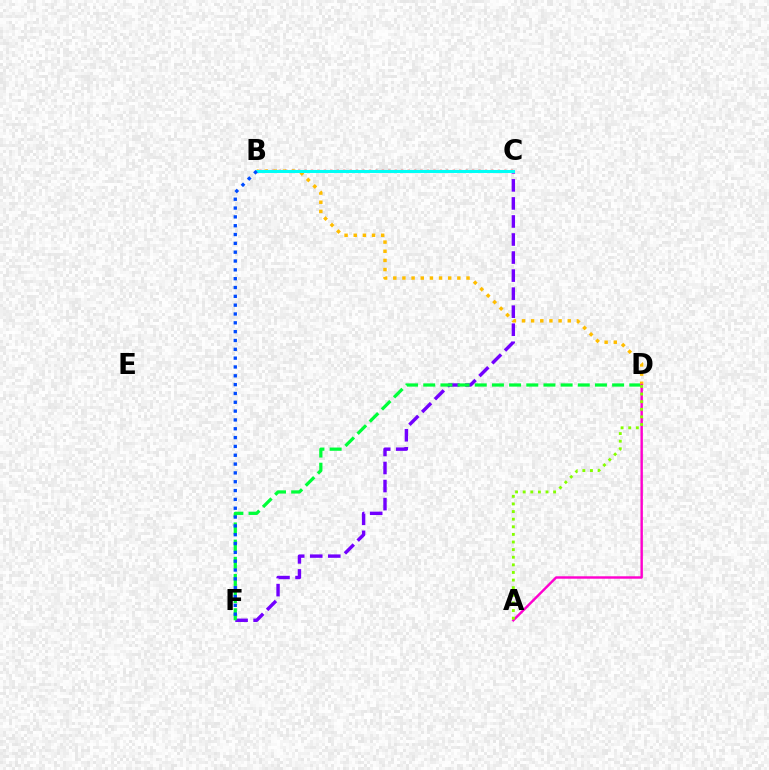{('C', 'F'): [{'color': '#7200ff', 'line_style': 'dashed', 'thickness': 2.45}], ('B', 'C'): [{'color': '#ff0000', 'line_style': 'dotted', 'thickness': 1.75}, {'color': '#00fff6', 'line_style': 'solid', 'thickness': 2.19}], ('D', 'F'): [{'color': '#00ff39', 'line_style': 'dashed', 'thickness': 2.33}], ('B', 'D'): [{'color': '#ffbd00', 'line_style': 'dotted', 'thickness': 2.49}], ('A', 'D'): [{'color': '#ff00cf', 'line_style': 'solid', 'thickness': 1.75}, {'color': '#84ff00', 'line_style': 'dotted', 'thickness': 2.07}], ('B', 'F'): [{'color': '#004bff', 'line_style': 'dotted', 'thickness': 2.4}]}